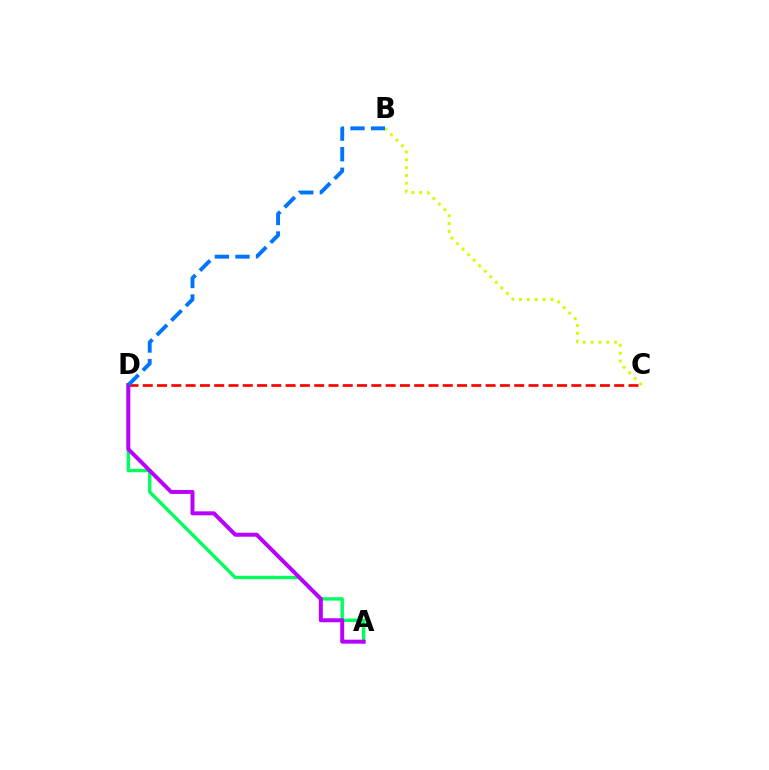{('C', 'D'): [{'color': '#ff0000', 'line_style': 'dashed', 'thickness': 1.94}], ('A', 'D'): [{'color': '#00ff5c', 'line_style': 'solid', 'thickness': 2.43}, {'color': '#b900ff', 'line_style': 'solid', 'thickness': 2.87}], ('B', 'C'): [{'color': '#d1ff00', 'line_style': 'dotted', 'thickness': 2.13}], ('B', 'D'): [{'color': '#0074ff', 'line_style': 'dashed', 'thickness': 2.8}]}